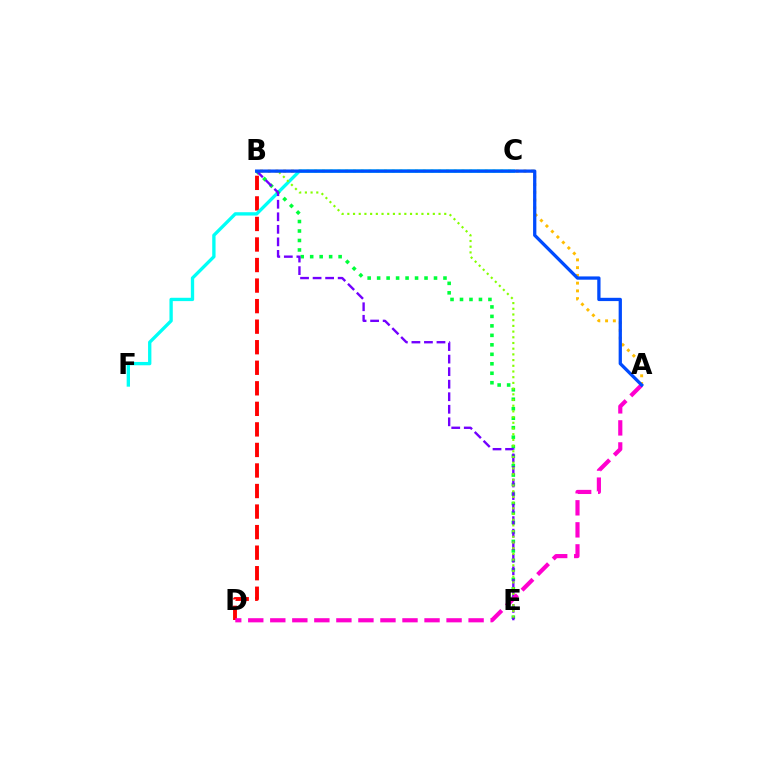{('B', 'D'): [{'color': '#ff0000', 'line_style': 'dashed', 'thickness': 2.79}], ('A', 'B'): [{'color': '#ffbd00', 'line_style': 'dotted', 'thickness': 2.11}, {'color': '#004bff', 'line_style': 'solid', 'thickness': 2.36}], ('C', 'F'): [{'color': '#00fff6', 'line_style': 'solid', 'thickness': 2.4}], ('B', 'E'): [{'color': '#00ff39', 'line_style': 'dotted', 'thickness': 2.57}, {'color': '#7200ff', 'line_style': 'dashed', 'thickness': 1.7}, {'color': '#84ff00', 'line_style': 'dotted', 'thickness': 1.55}], ('A', 'D'): [{'color': '#ff00cf', 'line_style': 'dashed', 'thickness': 2.99}]}